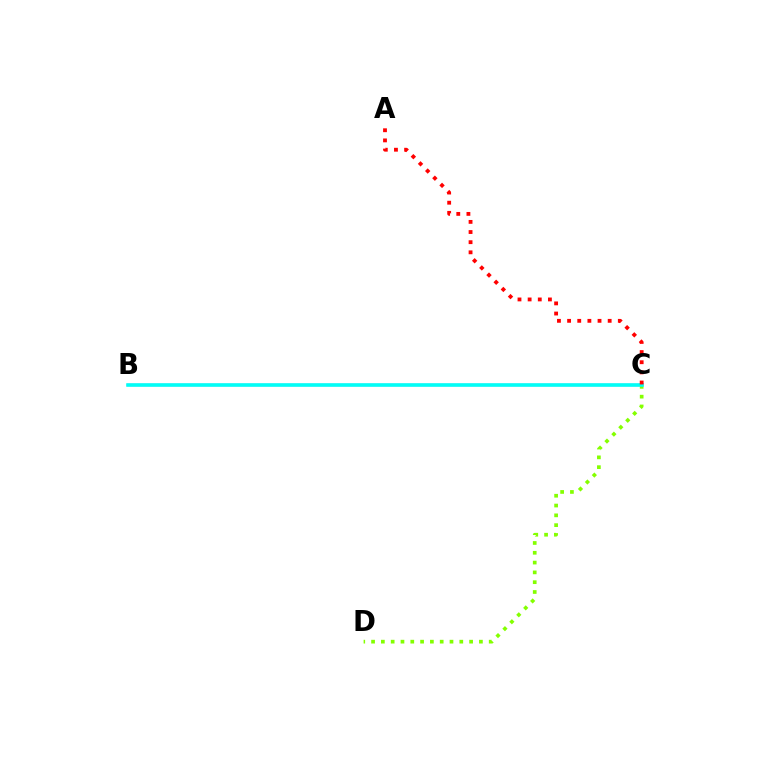{('C', 'D'): [{'color': '#84ff00', 'line_style': 'dotted', 'thickness': 2.66}], ('B', 'C'): [{'color': '#7200ff', 'line_style': 'solid', 'thickness': 1.6}, {'color': '#00fff6', 'line_style': 'solid', 'thickness': 2.56}], ('A', 'C'): [{'color': '#ff0000', 'line_style': 'dotted', 'thickness': 2.76}]}